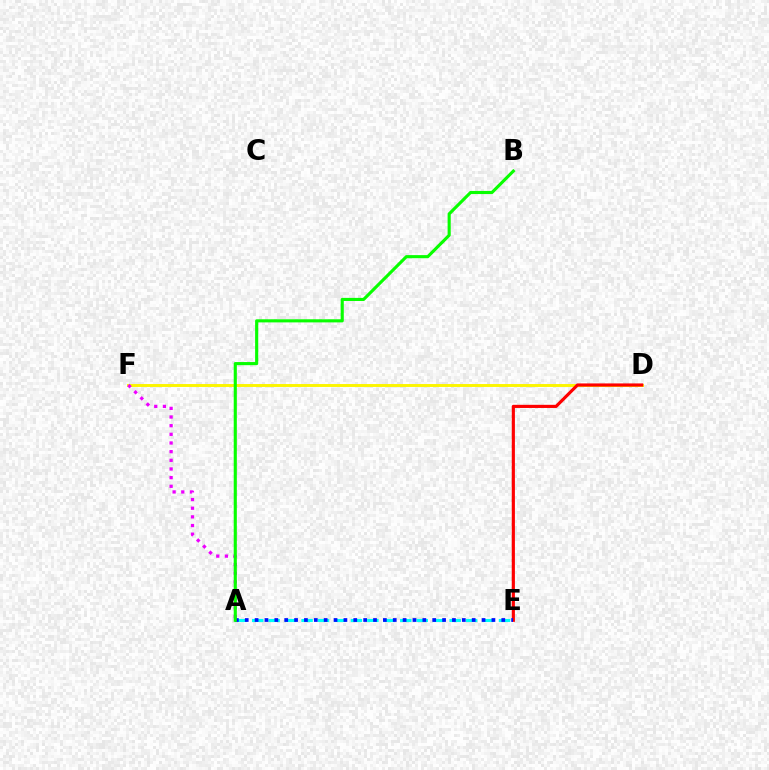{('D', 'F'): [{'color': '#fcf500', 'line_style': 'solid', 'thickness': 2.11}], ('D', 'E'): [{'color': '#ff0000', 'line_style': 'solid', 'thickness': 2.27}], ('A', 'E'): [{'color': '#00fff6', 'line_style': 'dashed', 'thickness': 2.24}, {'color': '#0010ff', 'line_style': 'dotted', 'thickness': 2.68}], ('A', 'F'): [{'color': '#ee00ff', 'line_style': 'dotted', 'thickness': 2.35}], ('A', 'B'): [{'color': '#08ff00', 'line_style': 'solid', 'thickness': 2.24}]}